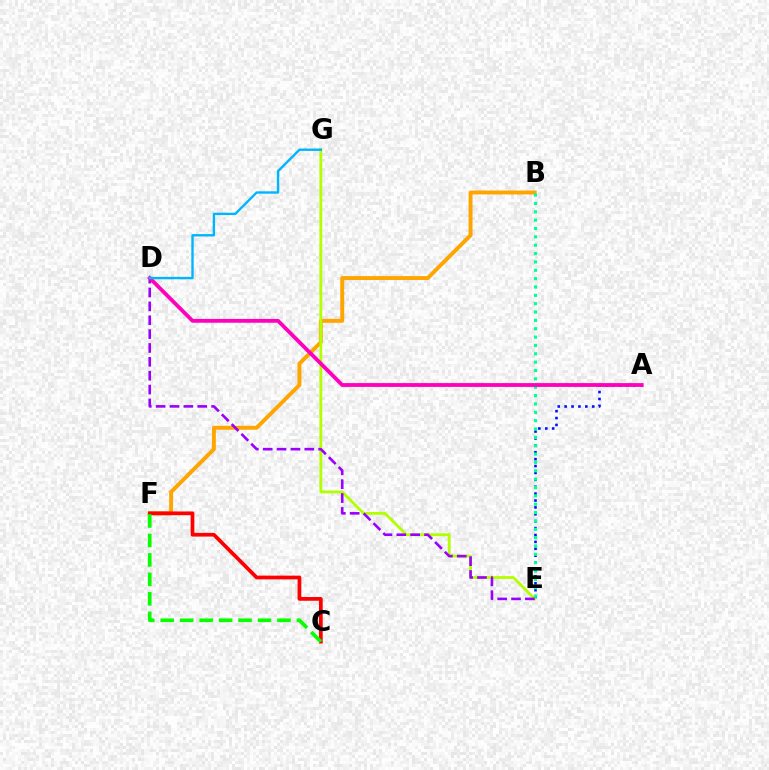{('A', 'E'): [{'color': '#0010ff', 'line_style': 'dotted', 'thickness': 1.87}], ('B', 'F'): [{'color': '#ffa500', 'line_style': 'solid', 'thickness': 2.82}], ('E', 'G'): [{'color': '#b3ff00', 'line_style': 'solid', 'thickness': 2.04}], ('B', 'E'): [{'color': '#00ff9d', 'line_style': 'dotted', 'thickness': 2.27}], ('D', 'E'): [{'color': '#9b00ff', 'line_style': 'dashed', 'thickness': 1.88}], ('C', 'F'): [{'color': '#ff0000', 'line_style': 'solid', 'thickness': 2.69}, {'color': '#08ff00', 'line_style': 'dashed', 'thickness': 2.64}], ('A', 'D'): [{'color': '#ff00bd', 'line_style': 'solid', 'thickness': 2.74}], ('D', 'G'): [{'color': '#00b5ff', 'line_style': 'solid', 'thickness': 1.71}]}